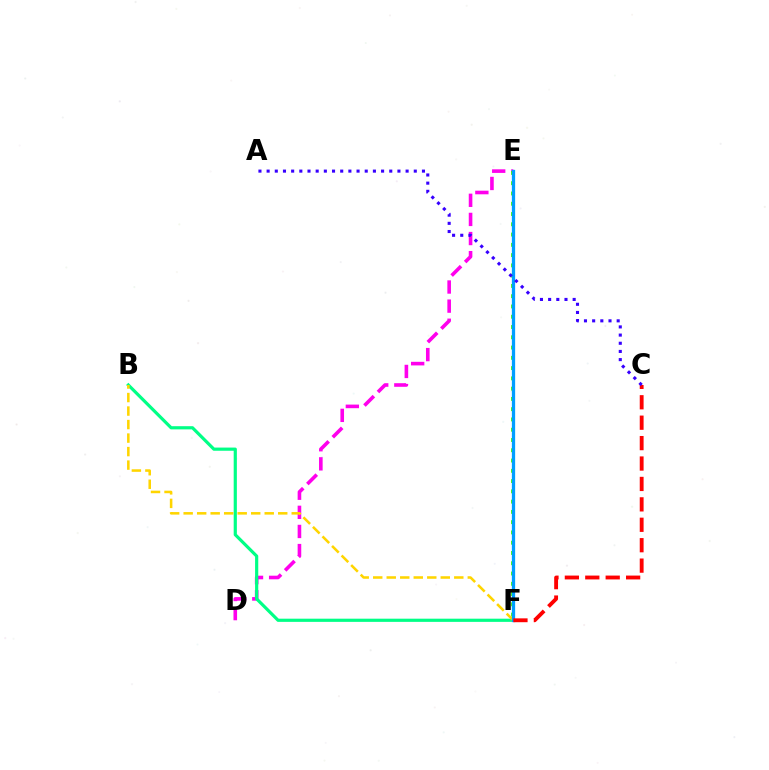{('D', 'E'): [{'color': '#ff00ed', 'line_style': 'dashed', 'thickness': 2.6}], ('E', 'F'): [{'color': '#4fff00', 'line_style': 'dotted', 'thickness': 2.79}, {'color': '#009eff', 'line_style': 'solid', 'thickness': 2.37}], ('B', 'F'): [{'color': '#00ff86', 'line_style': 'solid', 'thickness': 2.29}, {'color': '#ffd500', 'line_style': 'dashed', 'thickness': 1.84}], ('C', 'F'): [{'color': '#ff0000', 'line_style': 'dashed', 'thickness': 2.77}], ('A', 'C'): [{'color': '#3700ff', 'line_style': 'dotted', 'thickness': 2.22}]}